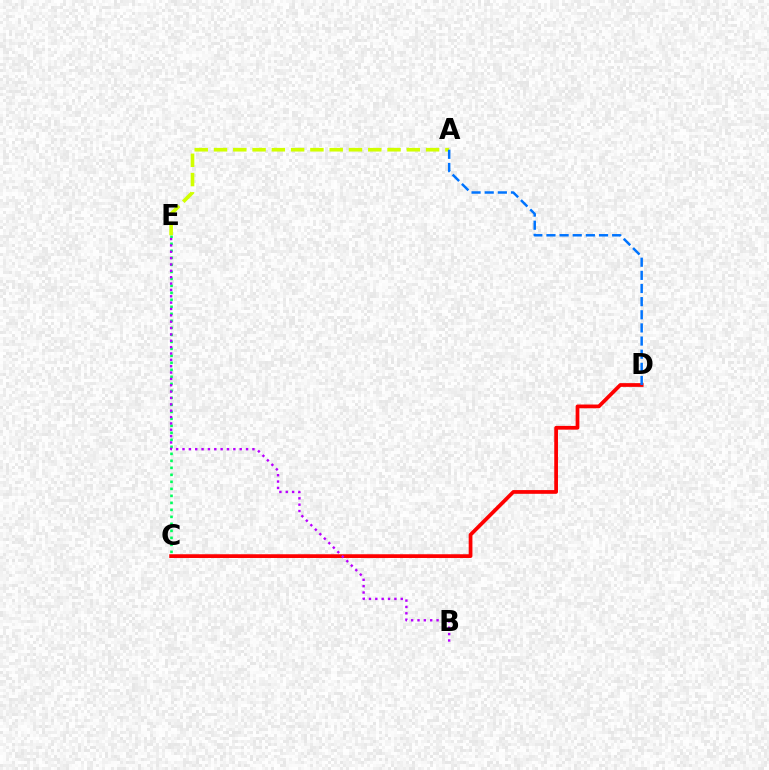{('C', 'E'): [{'color': '#00ff5c', 'line_style': 'dotted', 'thickness': 1.9}], ('A', 'E'): [{'color': '#d1ff00', 'line_style': 'dashed', 'thickness': 2.62}], ('C', 'D'): [{'color': '#ff0000', 'line_style': 'solid', 'thickness': 2.69}], ('B', 'E'): [{'color': '#b900ff', 'line_style': 'dotted', 'thickness': 1.73}], ('A', 'D'): [{'color': '#0074ff', 'line_style': 'dashed', 'thickness': 1.79}]}